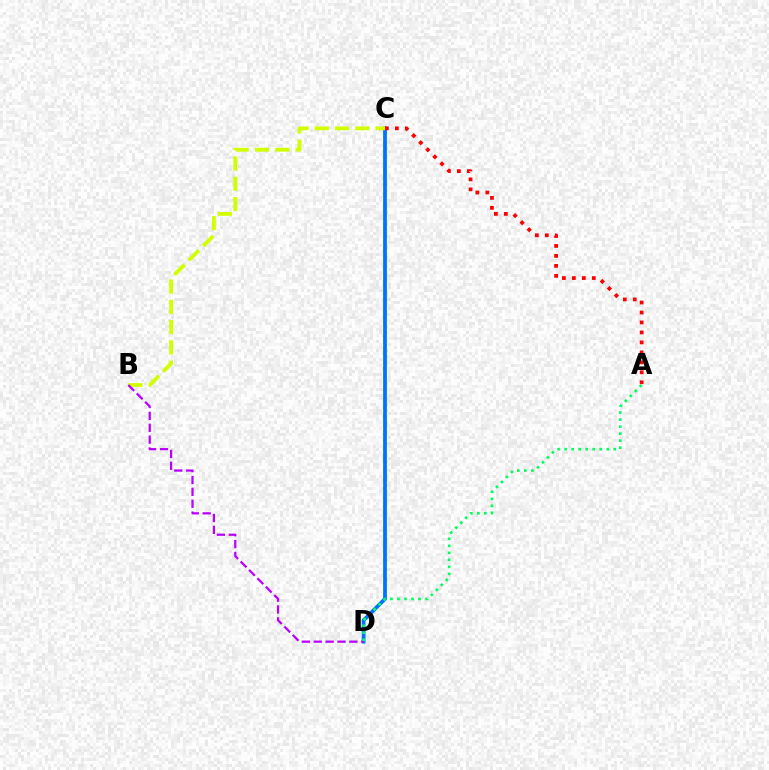{('C', 'D'): [{'color': '#0074ff', 'line_style': 'solid', 'thickness': 2.72}], ('B', 'C'): [{'color': '#d1ff00', 'line_style': 'dashed', 'thickness': 2.75}], ('B', 'D'): [{'color': '#b900ff', 'line_style': 'dashed', 'thickness': 1.61}], ('A', 'C'): [{'color': '#ff0000', 'line_style': 'dotted', 'thickness': 2.71}], ('A', 'D'): [{'color': '#00ff5c', 'line_style': 'dotted', 'thickness': 1.91}]}